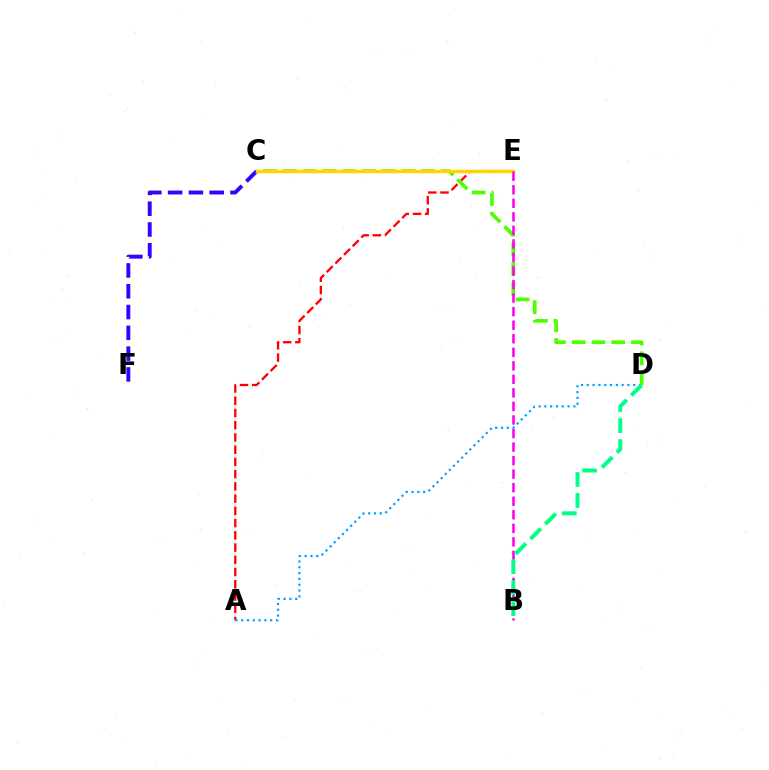{('A', 'E'): [{'color': '#ff0000', 'line_style': 'dashed', 'thickness': 1.66}], ('C', 'D'): [{'color': '#4fff00', 'line_style': 'dashed', 'thickness': 2.69}], ('C', 'F'): [{'color': '#3700ff', 'line_style': 'dashed', 'thickness': 2.82}], ('C', 'E'): [{'color': '#ffd500', 'line_style': 'solid', 'thickness': 2.47}], ('B', 'E'): [{'color': '#ff00ed', 'line_style': 'dashed', 'thickness': 1.84}], ('A', 'D'): [{'color': '#009eff', 'line_style': 'dotted', 'thickness': 1.58}], ('B', 'D'): [{'color': '#00ff86', 'line_style': 'dashed', 'thickness': 2.86}]}